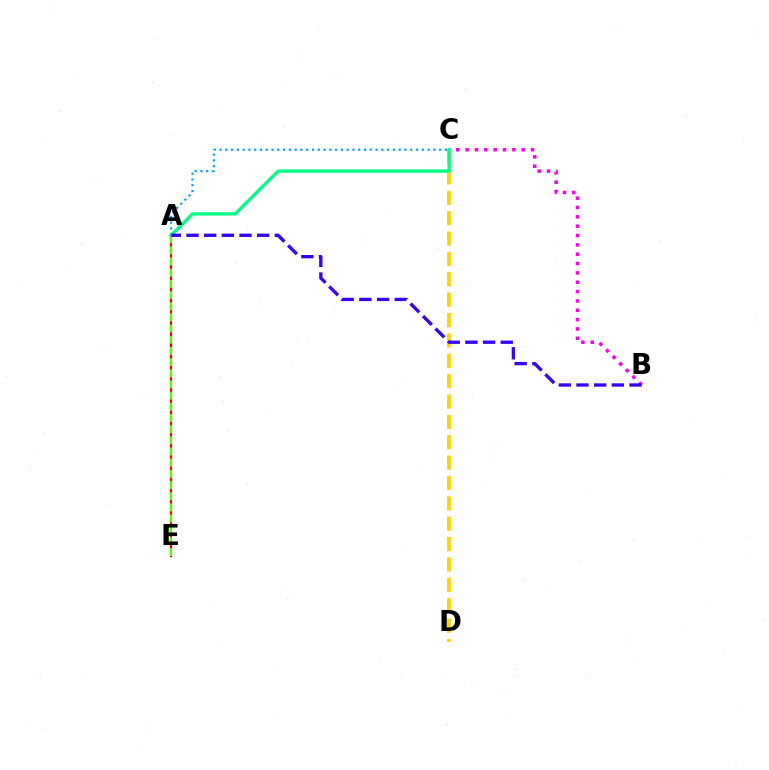{('B', 'C'): [{'color': '#ff00ed', 'line_style': 'dotted', 'thickness': 2.54}], ('A', 'C'): [{'color': '#009eff', 'line_style': 'dotted', 'thickness': 1.57}, {'color': '#00ff86', 'line_style': 'solid', 'thickness': 2.39}], ('A', 'E'): [{'color': '#ff0000', 'line_style': 'solid', 'thickness': 1.61}, {'color': '#4fff00', 'line_style': 'dashed', 'thickness': 1.52}], ('C', 'D'): [{'color': '#ffd500', 'line_style': 'dashed', 'thickness': 2.77}], ('A', 'B'): [{'color': '#3700ff', 'line_style': 'dashed', 'thickness': 2.4}]}